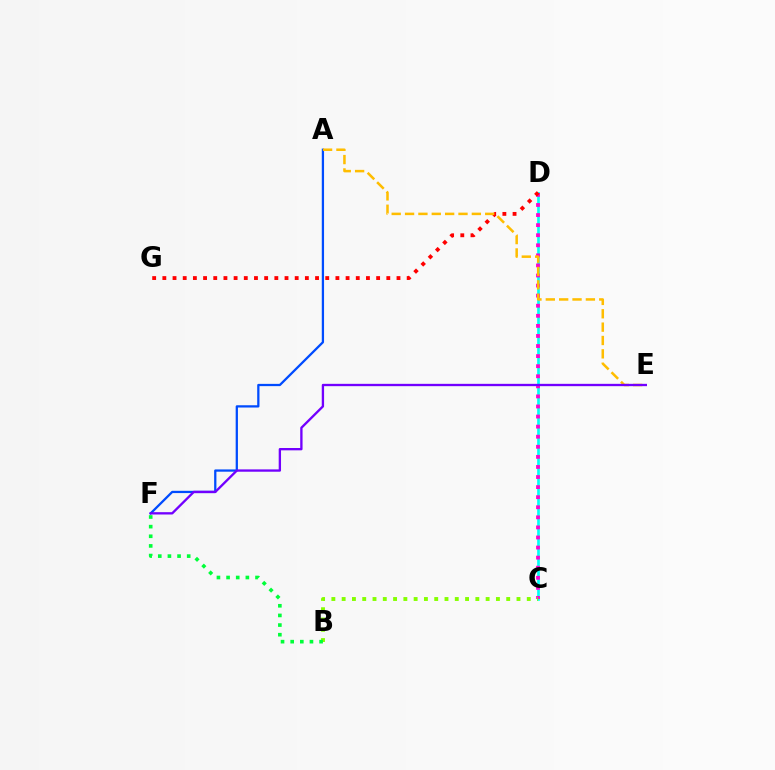{('C', 'D'): [{'color': '#00fff6', 'line_style': 'solid', 'thickness': 1.93}, {'color': '#ff00cf', 'line_style': 'dotted', 'thickness': 2.74}], ('B', 'C'): [{'color': '#84ff00', 'line_style': 'dotted', 'thickness': 2.79}], ('D', 'G'): [{'color': '#ff0000', 'line_style': 'dotted', 'thickness': 2.77}], ('A', 'F'): [{'color': '#004bff', 'line_style': 'solid', 'thickness': 1.63}], ('A', 'E'): [{'color': '#ffbd00', 'line_style': 'dashed', 'thickness': 1.81}], ('E', 'F'): [{'color': '#7200ff', 'line_style': 'solid', 'thickness': 1.68}], ('B', 'F'): [{'color': '#00ff39', 'line_style': 'dotted', 'thickness': 2.62}]}